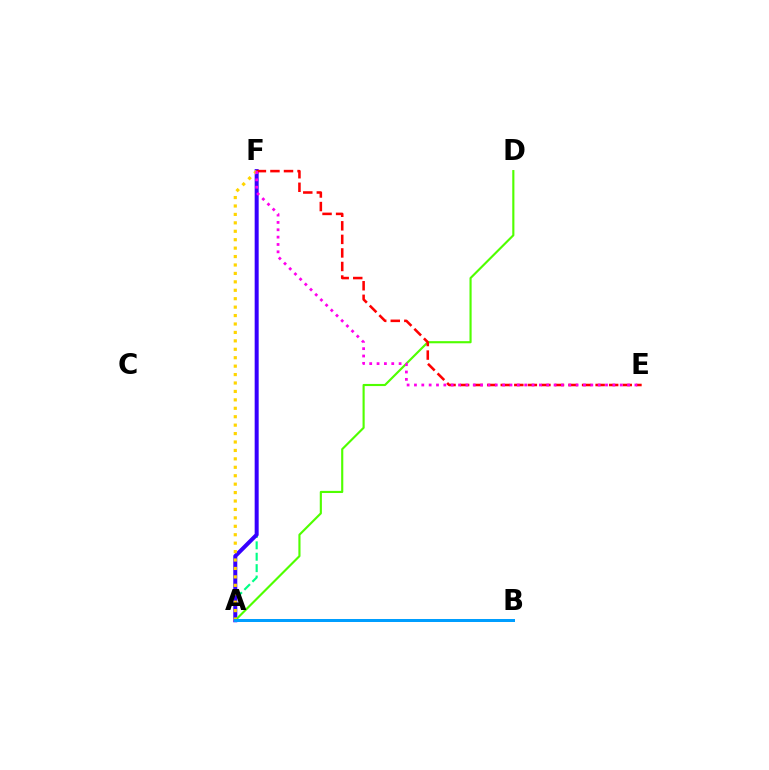{('A', 'F'): [{'color': '#00ff86', 'line_style': 'dashed', 'thickness': 1.55}, {'color': '#3700ff', 'line_style': 'solid', 'thickness': 2.88}, {'color': '#ffd500', 'line_style': 'dotted', 'thickness': 2.29}], ('A', 'D'): [{'color': '#4fff00', 'line_style': 'solid', 'thickness': 1.54}], ('E', 'F'): [{'color': '#ff0000', 'line_style': 'dashed', 'thickness': 1.84}, {'color': '#ff00ed', 'line_style': 'dotted', 'thickness': 2.0}], ('A', 'B'): [{'color': '#009eff', 'line_style': 'solid', 'thickness': 2.16}]}